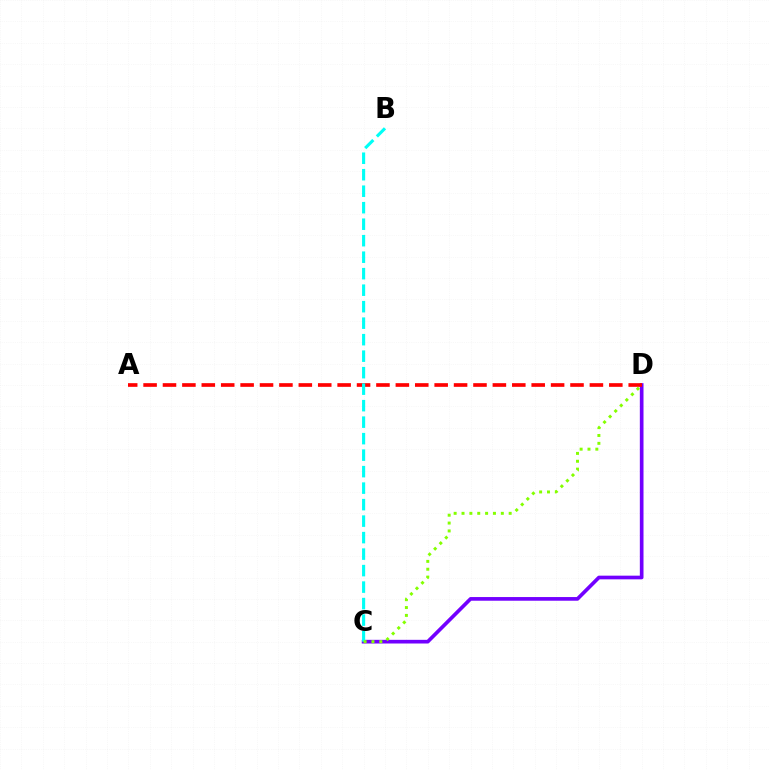{('C', 'D'): [{'color': '#7200ff', 'line_style': 'solid', 'thickness': 2.64}, {'color': '#84ff00', 'line_style': 'dotted', 'thickness': 2.14}], ('A', 'D'): [{'color': '#ff0000', 'line_style': 'dashed', 'thickness': 2.64}], ('B', 'C'): [{'color': '#00fff6', 'line_style': 'dashed', 'thickness': 2.24}]}